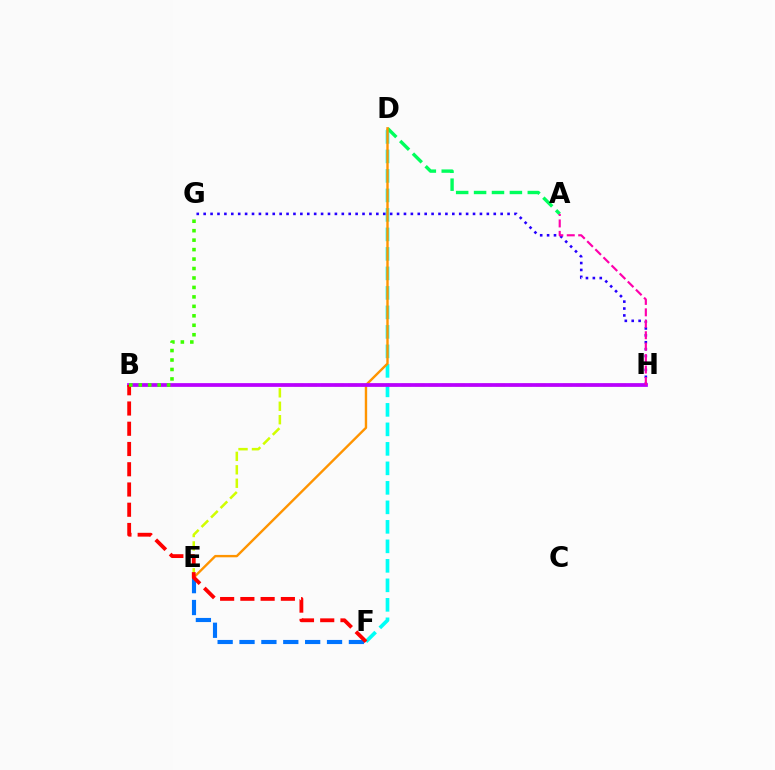{('D', 'F'): [{'color': '#00fff6', 'line_style': 'dashed', 'thickness': 2.65}], ('A', 'D'): [{'color': '#00ff5c', 'line_style': 'dashed', 'thickness': 2.43}], ('D', 'E'): [{'color': '#ff9400', 'line_style': 'solid', 'thickness': 1.72}], ('G', 'H'): [{'color': '#2500ff', 'line_style': 'dotted', 'thickness': 1.88}], ('E', 'H'): [{'color': '#d1ff00', 'line_style': 'dashed', 'thickness': 1.83}], ('E', 'F'): [{'color': '#0074ff', 'line_style': 'dashed', 'thickness': 2.97}], ('B', 'H'): [{'color': '#b900ff', 'line_style': 'solid', 'thickness': 2.69}], ('A', 'H'): [{'color': '#ff00ac', 'line_style': 'dashed', 'thickness': 1.55}], ('B', 'F'): [{'color': '#ff0000', 'line_style': 'dashed', 'thickness': 2.75}], ('B', 'G'): [{'color': '#3dff00', 'line_style': 'dotted', 'thickness': 2.57}]}